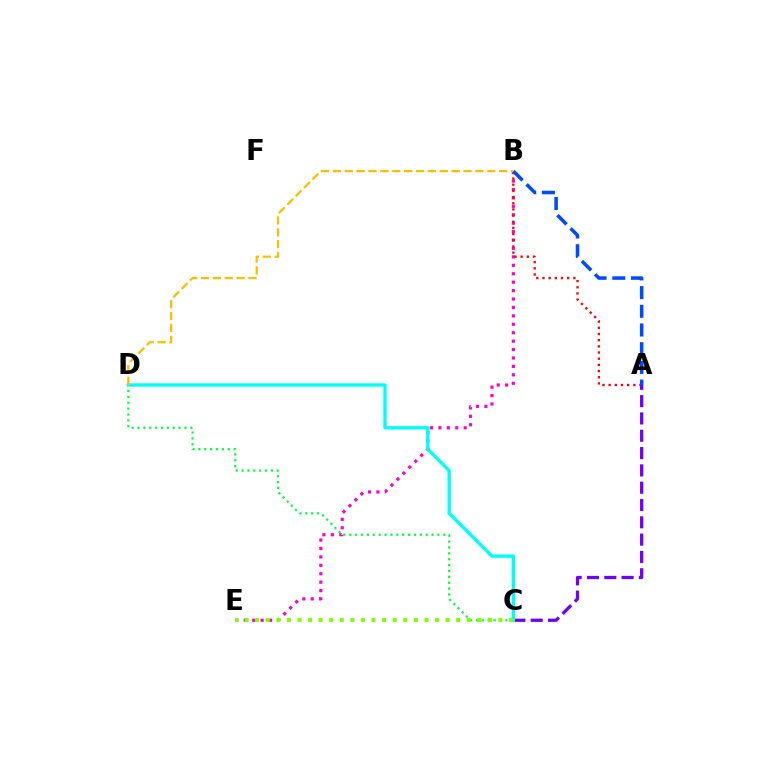{('B', 'E'): [{'color': '#ff00cf', 'line_style': 'dotted', 'thickness': 2.29}], ('A', 'B'): [{'color': '#ff0000', 'line_style': 'dotted', 'thickness': 1.68}, {'color': '#004bff', 'line_style': 'dashed', 'thickness': 2.54}], ('C', 'D'): [{'color': '#00ff39', 'line_style': 'dotted', 'thickness': 1.6}, {'color': '#00fff6', 'line_style': 'solid', 'thickness': 2.42}], ('A', 'C'): [{'color': '#7200ff', 'line_style': 'dashed', 'thickness': 2.35}], ('C', 'E'): [{'color': '#84ff00', 'line_style': 'dotted', 'thickness': 2.87}], ('B', 'D'): [{'color': '#ffbd00', 'line_style': 'dashed', 'thickness': 1.61}]}